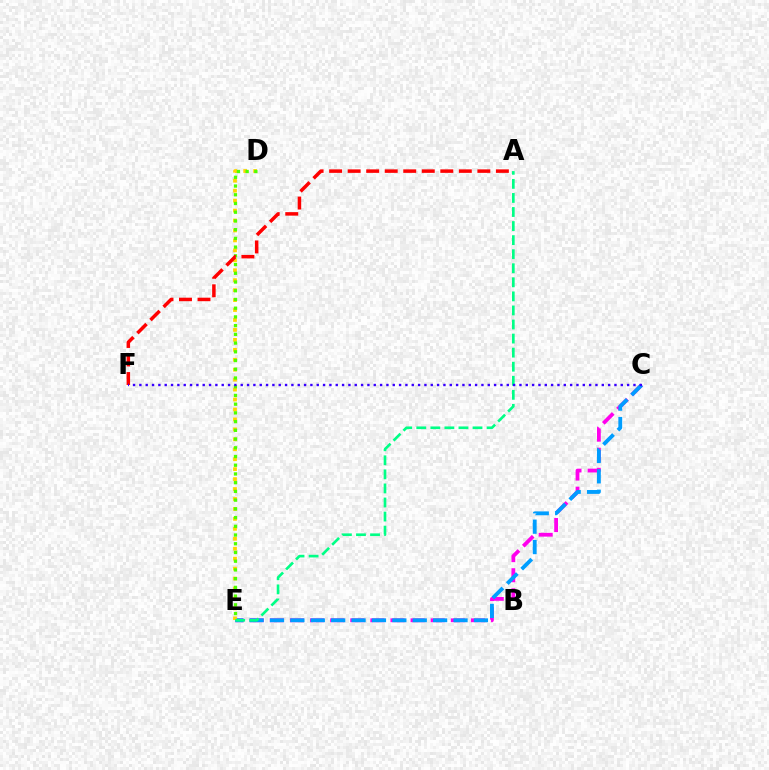{('C', 'E'): [{'color': '#ff00ed', 'line_style': 'dashed', 'thickness': 2.73}, {'color': '#009eff', 'line_style': 'dashed', 'thickness': 2.77}], ('D', 'E'): [{'color': '#ffd500', 'line_style': 'dotted', 'thickness': 2.7}, {'color': '#4fff00', 'line_style': 'dotted', 'thickness': 2.37}], ('A', 'E'): [{'color': '#00ff86', 'line_style': 'dashed', 'thickness': 1.91}], ('A', 'F'): [{'color': '#ff0000', 'line_style': 'dashed', 'thickness': 2.52}], ('C', 'F'): [{'color': '#3700ff', 'line_style': 'dotted', 'thickness': 1.72}]}